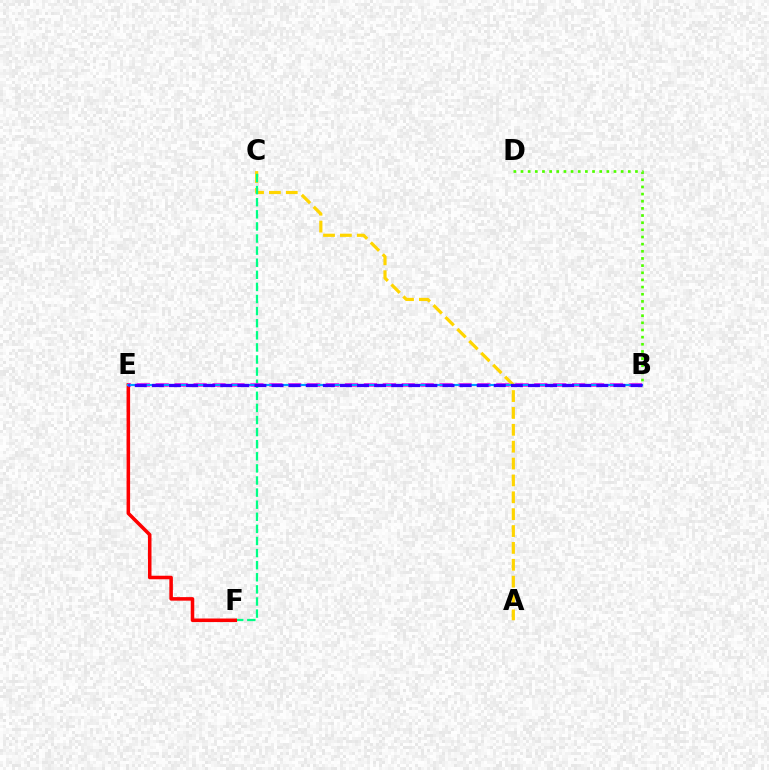{('A', 'C'): [{'color': '#ffd500', 'line_style': 'dashed', 'thickness': 2.29}], ('C', 'F'): [{'color': '#00ff86', 'line_style': 'dashed', 'thickness': 1.64}], ('E', 'F'): [{'color': '#ff0000', 'line_style': 'solid', 'thickness': 2.55}], ('B', 'E'): [{'color': '#ff00ed', 'line_style': 'dashed', 'thickness': 2.57}, {'color': '#009eff', 'line_style': 'solid', 'thickness': 1.55}, {'color': '#3700ff', 'line_style': 'dashed', 'thickness': 2.32}], ('B', 'D'): [{'color': '#4fff00', 'line_style': 'dotted', 'thickness': 1.94}]}